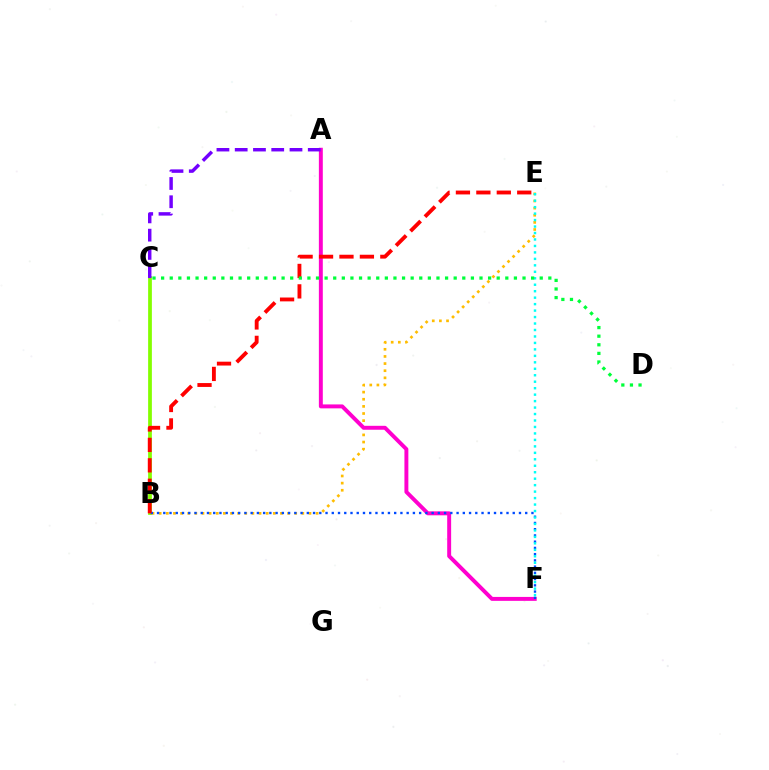{('B', 'C'): [{'color': '#84ff00', 'line_style': 'solid', 'thickness': 2.7}], ('B', 'E'): [{'color': '#ffbd00', 'line_style': 'dotted', 'thickness': 1.94}, {'color': '#ff0000', 'line_style': 'dashed', 'thickness': 2.78}], ('A', 'F'): [{'color': '#ff00cf', 'line_style': 'solid', 'thickness': 2.83}], ('B', 'F'): [{'color': '#004bff', 'line_style': 'dotted', 'thickness': 1.7}], ('E', 'F'): [{'color': '#00fff6', 'line_style': 'dotted', 'thickness': 1.76}], ('C', 'D'): [{'color': '#00ff39', 'line_style': 'dotted', 'thickness': 2.34}], ('A', 'C'): [{'color': '#7200ff', 'line_style': 'dashed', 'thickness': 2.48}]}